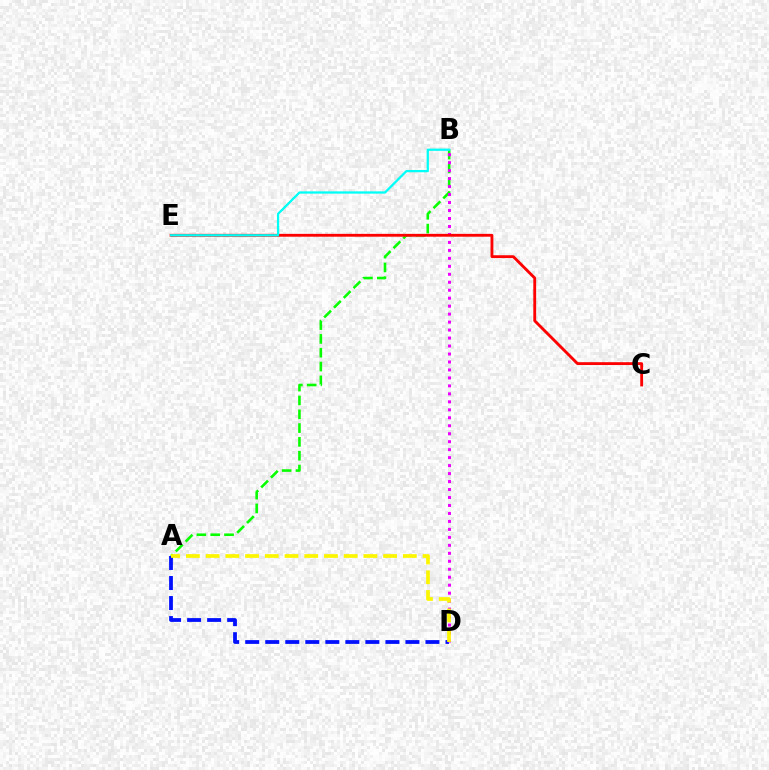{('A', 'B'): [{'color': '#08ff00', 'line_style': 'dashed', 'thickness': 1.88}], ('A', 'D'): [{'color': '#0010ff', 'line_style': 'dashed', 'thickness': 2.72}, {'color': '#fcf500', 'line_style': 'dashed', 'thickness': 2.68}], ('B', 'D'): [{'color': '#ee00ff', 'line_style': 'dotted', 'thickness': 2.17}], ('C', 'E'): [{'color': '#ff0000', 'line_style': 'solid', 'thickness': 2.05}], ('B', 'E'): [{'color': '#00fff6', 'line_style': 'solid', 'thickness': 1.63}]}